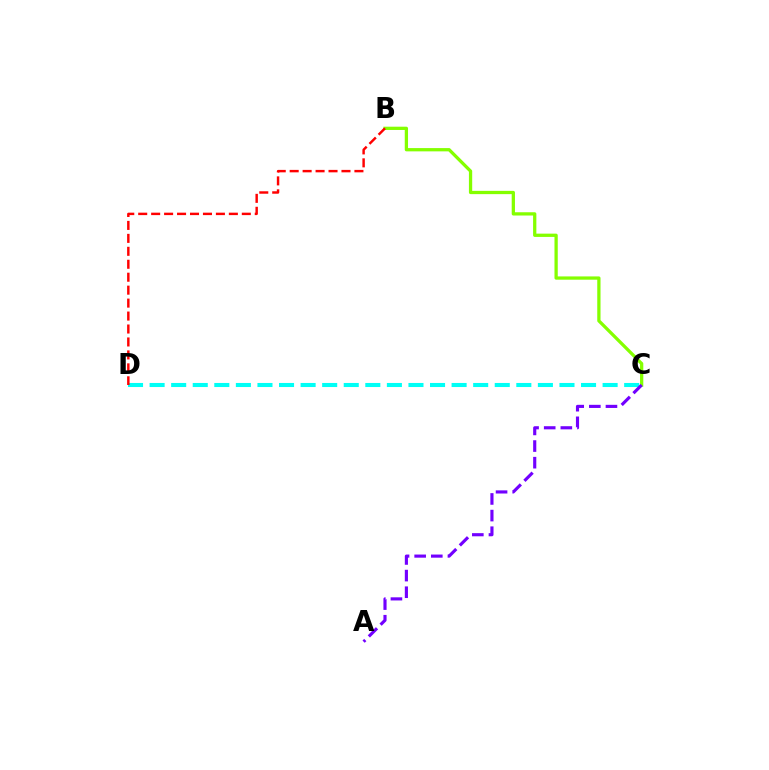{('C', 'D'): [{'color': '#00fff6', 'line_style': 'dashed', 'thickness': 2.93}], ('B', 'C'): [{'color': '#84ff00', 'line_style': 'solid', 'thickness': 2.36}], ('B', 'D'): [{'color': '#ff0000', 'line_style': 'dashed', 'thickness': 1.76}], ('A', 'C'): [{'color': '#7200ff', 'line_style': 'dashed', 'thickness': 2.26}]}